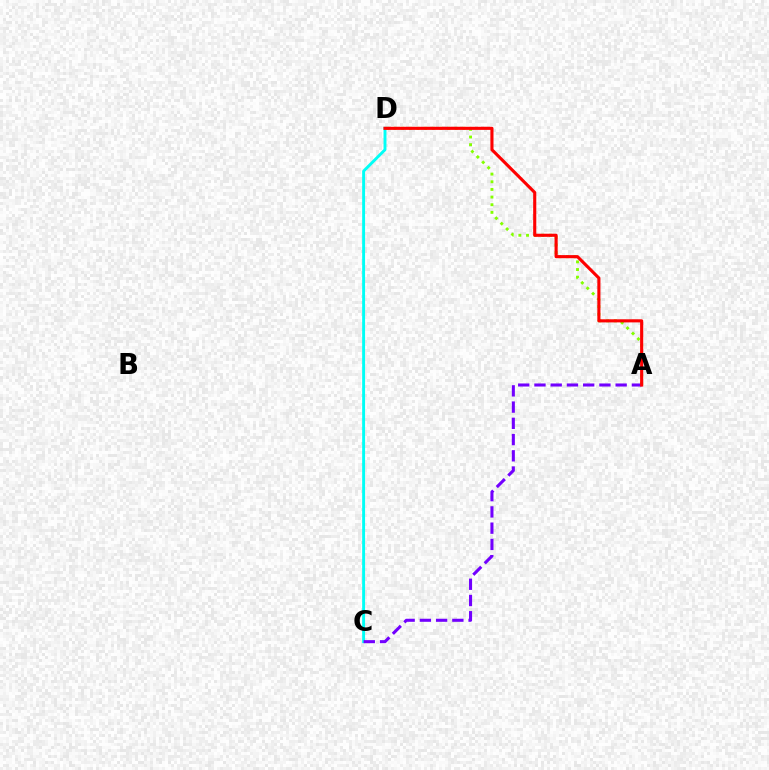{('A', 'D'): [{'color': '#84ff00', 'line_style': 'dotted', 'thickness': 2.08}, {'color': '#ff0000', 'line_style': 'solid', 'thickness': 2.24}], ('C', 'D'): [{'color': '#00fff6', 'line_style': 'solid', 'thickness': 2.09}], ('A', 'C'): [{'color': '#7200ff', 'line_style': 'dashed', 'thickness': 2.21}]}